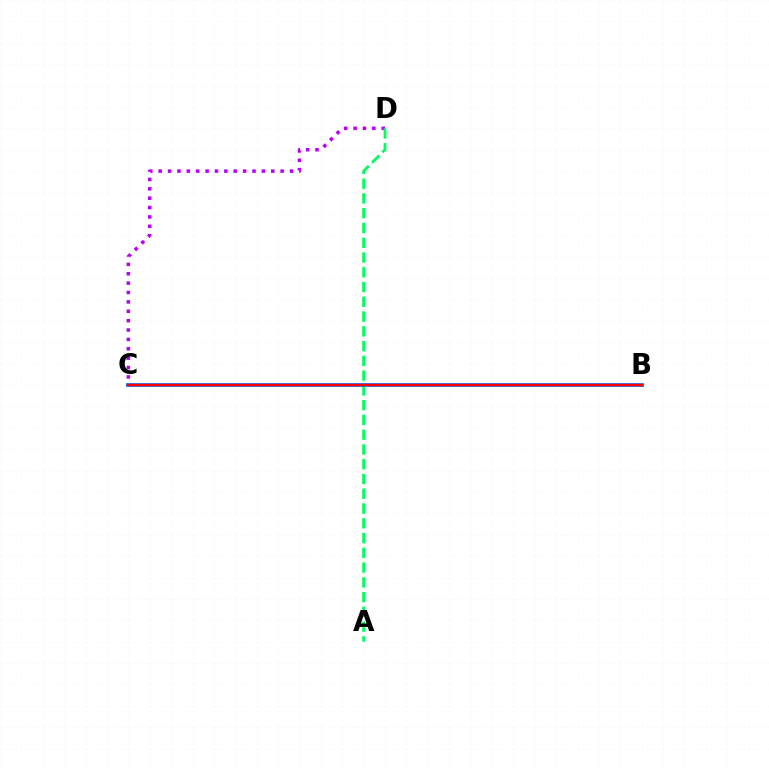{('C', 'D'): [{'color': '#b900ff', 'line_style': 'dotted', 'thickness': 2.55}], ('A', 'D'): [{'color': '#00ff5c', 'line_style': 'dashed', 'thickness': 2.01}], ('B', 'C'): [{'color': '#d1ff00', 'line_style': 'solid', 'thickness': 1.83}, {'color': '#0074ff', 'line_style': 'solid', 'thickness': 2.68}, {'color': '#ff0000', 'line_style': 'solid', 'thickness': 1.73}]}